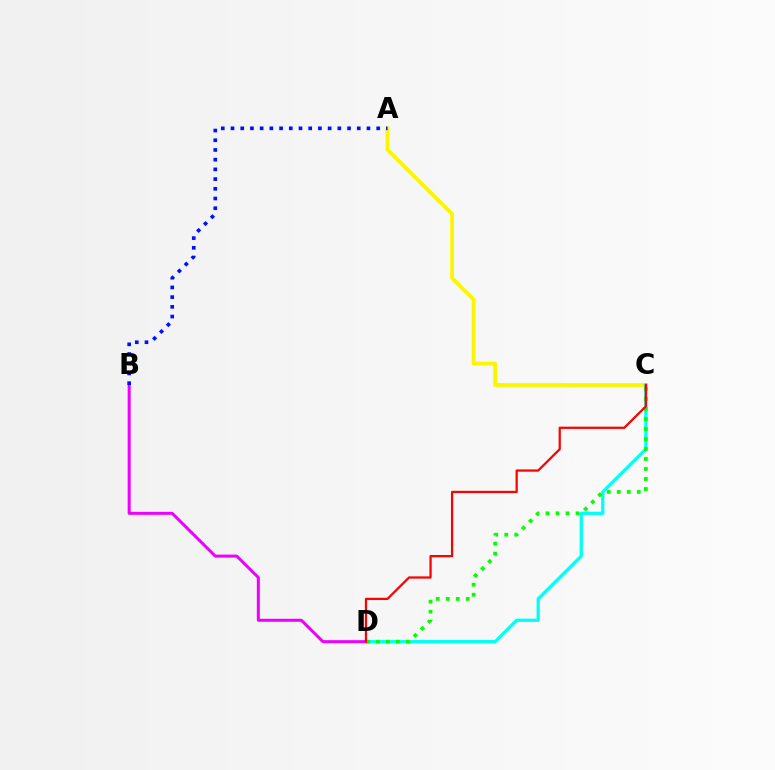{('A', 'C'): [{'color': '#fcf500', 'line_style': 'solid', 'thickness': 2.71}], ('C', 'D'): [{'color': '#00fff6', 'line_style': 'solid', 'thickness': 2.34}, {'color': '#08ff00', 'line_style': 'dotted', 'thickness': 2.72}, {'color': '#ff0000', 'line_style': 'solid', 'thickness': 1.62}], ('B', 'D'): [{'color': '#ee00ff', 'line_style': 'solid', 'thickness': 2.17}], ('A', 'B'): [{'color': '#0010ff', 'line_style': 'dotted', 'thickness': 2.64}]}